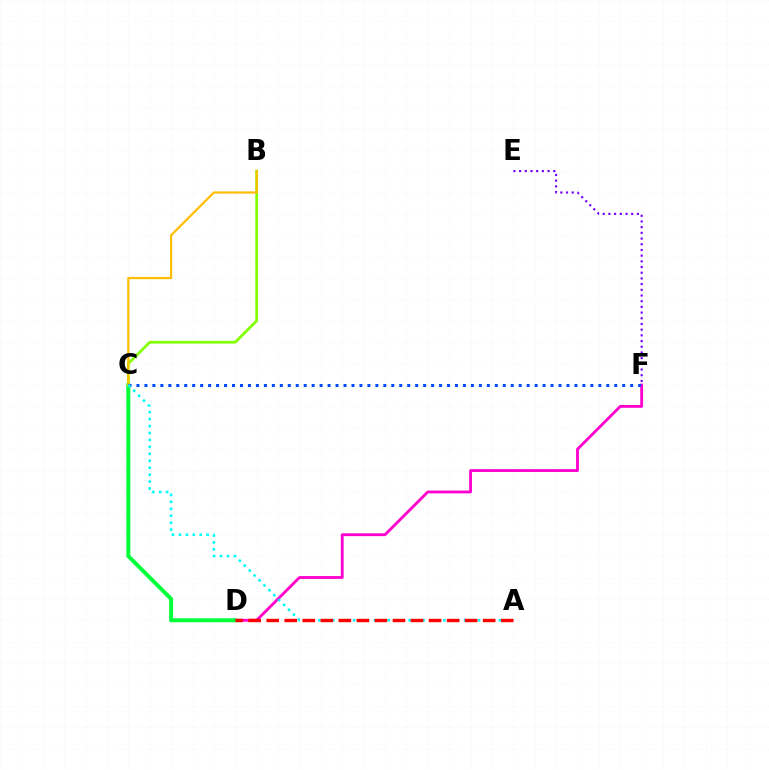{('D', 'F'): [{'color': '#ff00cf', 'line_style': 'solid', 'thickness': 2.04}], ('C', 'D'): [{'color': '#00ff39', 'line_style': 'solid', 'thickness': 2.86}], ('B', 'C'): [{'color': '#84ff00', 'line_style': 'solid', 'thickness': 1.98}, {'color': '#ffbd00', 'line_style': 'solid', 'thickness': 1.59}], ('C', 'F'): [{'color': '#004bff', 'line_style': 'dotted', 'thickness': 2.16}], ('A', 'C'): [{'color': '#00fff6', 'line_style': 'dotted', 'thickness': 1.89}], ('E', 'F'): [{'color': '#7200ff', 'line_style': 'dotted', 'thickness': 1.55}], ('A', 'D'): [{'color': '#ff0000', 'line_style': 'dashed', 'thickness': 2.45}]}